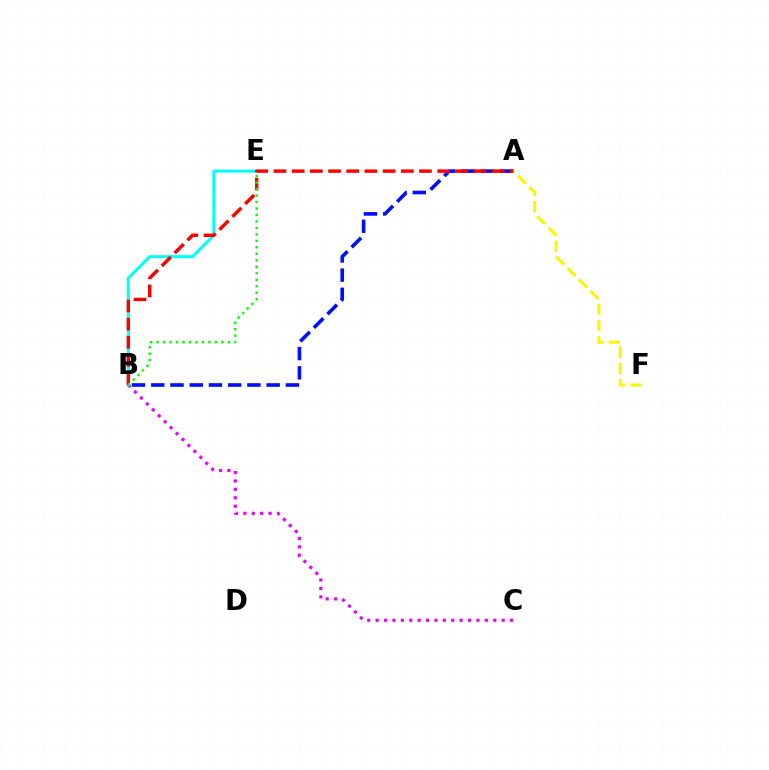{('A', 'B'): [{'color': '#0010ff', 'line_style': 'dashed', 'thickness': 2.61}, {'color': '#ff0000', 'line_style': 'dashed', 'thickness': 2.47}], ('B', 'C'): [{'color': '#ee00ff', 'line_style': 'dotted', 'thickness': 2.28}], ('B', 'E'): [{'color': '#00fff6', 'line_style': 'solid', 'thickness': 2.18}, {'color': '#08ff00', 'line_style': 'dotted', 'thickness': 1.76}], ('A', 'F'): [{'color': '#fcf500', 'line_style': 'dashed', 'thickness': 2.19}]}